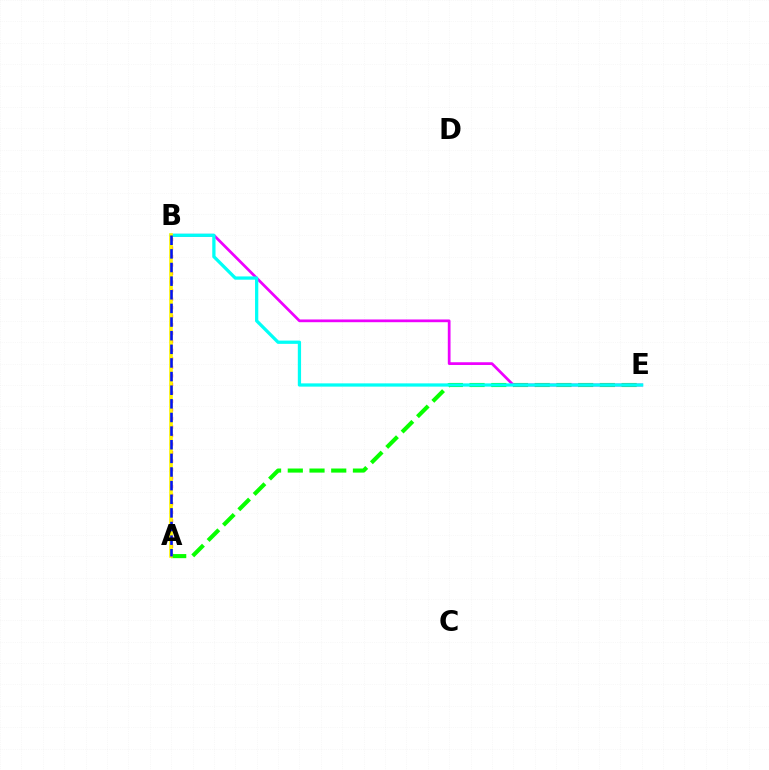{('A', 'B'): [{'color': '#ff0000', 'line_style': 'dotted', 'thickness': 2.32}, {'color': '#fcf500', 'line_style': 'solid', 'thickness': 2.63}, {'color': '#0010ff', 'line_style': 'dashed', 'thickness': 1.85}], ('A', 'E'): [{'color': '#08ff00', 'line_style': 'dashed', 'thickness': 2.95}], ('B', 'E'): [{'color': '#ee00ff', 'line_style': 'solid', 'thickness': 1.97}, {'color': '#00fff6', 'line_style': 'solid', 'thickness': 2.35}]}